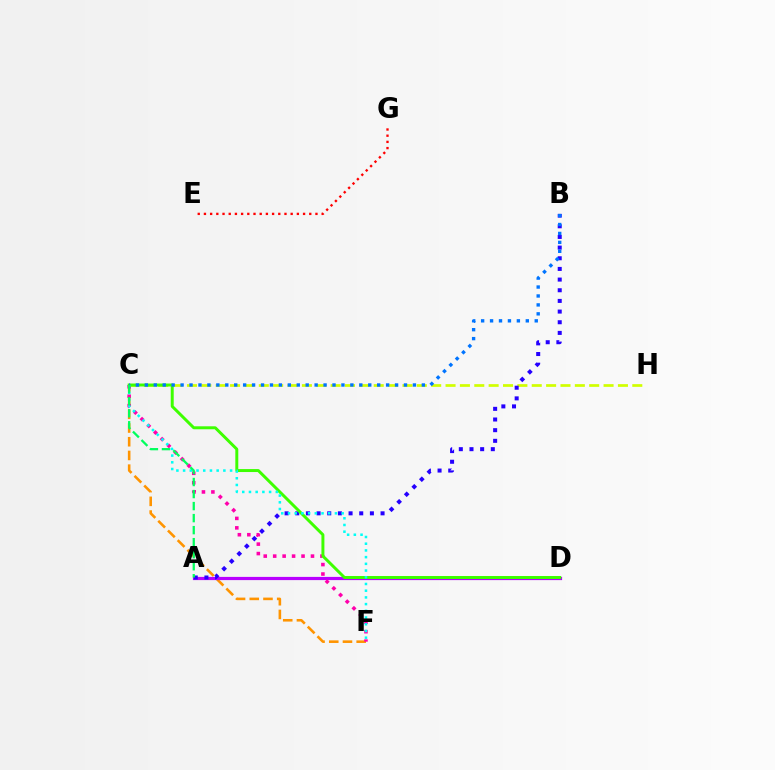{('C', 'F'): [{'color': '#ff9400', 'line_style': 'dashed', 'thickness': 1.86}, {'color': '#ff00ac', 'line_style': 'dotted', 'thickness': 2.57}, {'color': '#00fff6', 'line_style': 'dotted', 'thickness': 1.82}], ('A', 'D'): [{'color': '#b900ff', 'line_style': 'solid', 'thickness': 2.31}], ('C', 'H'): [{'color': '#d1ff00', 'line_style': 'dashed', 'thickness': 1.95}], ('A', 'B'): [{'color': '#2500ff', 'line_style': 'dotted', 'thickness': 2.9}], ('C', 'D'): [{'color': '#3dff00', 'line_style': 'solid', 'thickness': 2.13}], ('E', 'G'): [{'color': '#ff0000', 'line_style': 'dotted', 'thickness': 1.68}], ('B', 'C'): [{'color': '#0074ff', 'line_style': 'dotted', 'thickness': 2.43}], ('A', 'C'): [{'color': '#00ff5c', 'line_style': 'dashed', 'thickness': 1.63}]}